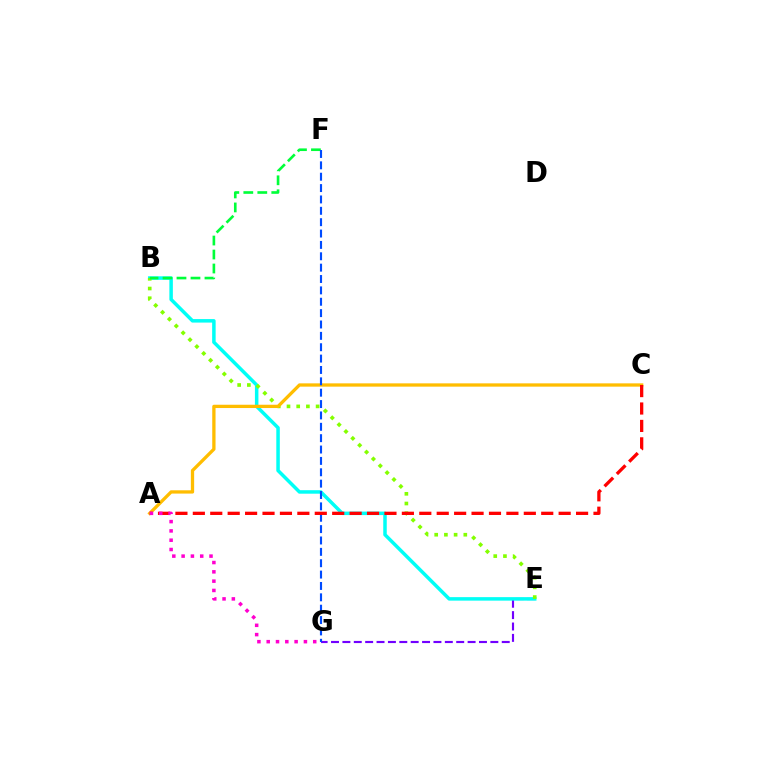{('E', 'G'): [{'color': '#7200ff', 'line_style': 'dashed', 'thickness': 1.55}], ('B', 'E'): [{'color': '#00fff6', 'line_style': 'solid', 'thickness': 2.52}, {'color': '#84ff00', 'line_style': 'dotted', 'thickness': 2.64}], ('A', 'C'): [{'color': '#ffbd00', 'line_style': 'solid', 'thickness': 2.37}, {'color': '#ff0000', 'line_style': 'dashed', 'thickness': 2.37}], ('B', 'F'): [{'color': '#00ff39', 'line_style': 'dashed', 'thickness': 1.9}], ('F', 'G'): [{'color': '#004bff', 'line_style': 'dashed', 'thickness': 1.54}], ('A', 'G'): [{'color': '#ff00cf', 'line_style': 'dotted', 'thickness': 2.53}]}